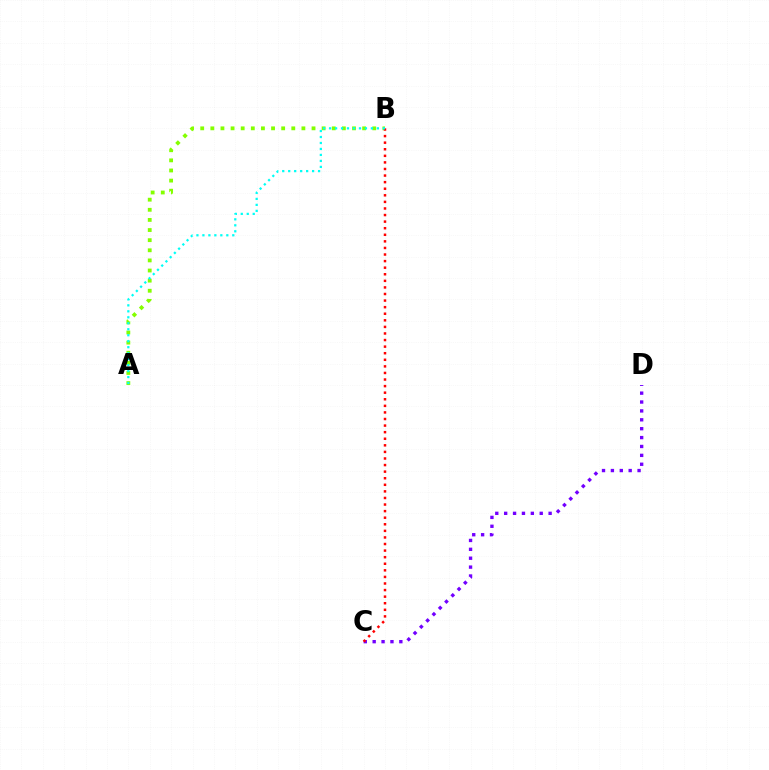{('A', 'B'): [{'color': '#84ff00', 'line_style': 'dotted', 'thickness': 2.75}, {'color': '#00fff6', 'line_style': 'dotted', 'thickness': 1.62}], ('C', 'D'): [{'color': '#7200ff', 'line_style': 'dotted', 'thickness': 2.42}], ('B', 'C'): [{'color': '#ff0000', 'line_style': 'dotted', 'thickness': 1.79}]}